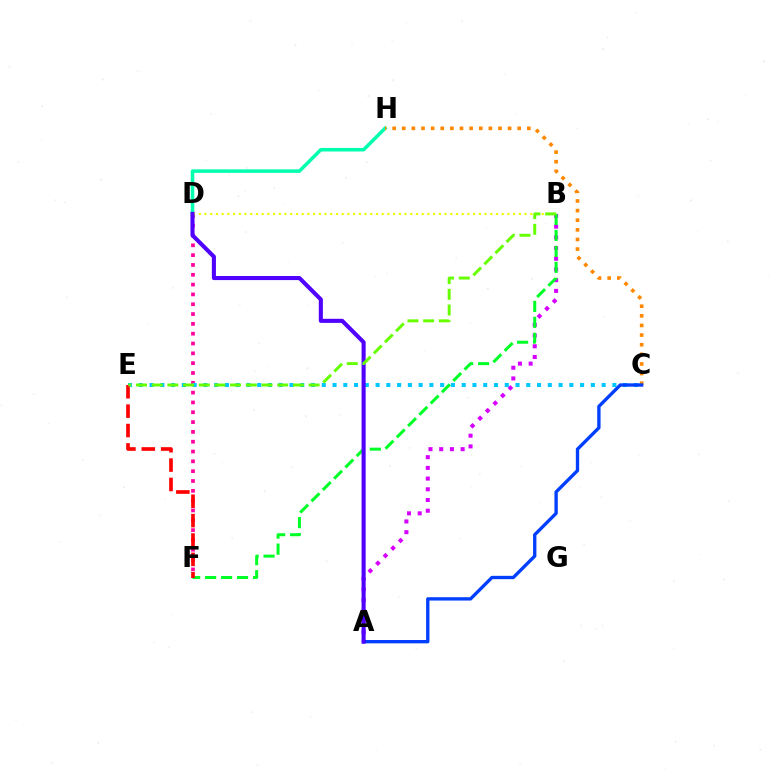{('D', 'F'): [{'color': '#ff00a0', 'line_style': 'dotted', 'thickness': 2.67}], ('D', 'H'): [{'color': '#00ffaf', 'line_style': 'solid', 'thickness': 2.54}], ('C', 'H'): [{'color': '#ff8800', 'line_style': 'dotted', 'thickness': 2.61}], ('C', 'E'): [{'color': '#00c7ff', 'line_style': 'dotted', 'thickness': 2.92}], ('A', 'B'): [{'color': '#d600ff', 'line_style': 'dotted', 'thickness': 2.91}], ('B', 'D'): [{'color': '#eeff00', 'line_style': 'dotted', 'thickness': 1.55}], ('A', 'C'): [{'color': '#003fff', 'line_style': 'solid', 'thickness': 2.4}], ('B', 'F'): [{'color': '#00ff27', 'line_style': 'dashed', 'thickness': 2.17}], ('A', 'D'): [{'color': '#4f00ff', 'line_style': 'solid', 'thickness': 2.93}], ('E', 'F'): [{'color': '#ff0000', 'line_style': 'dashed', 'thickness': 2.63}], ('B', 'E'): [{'color': '#66ff00', 'line_style': 'dashed', 'thickness': 2.13}]}